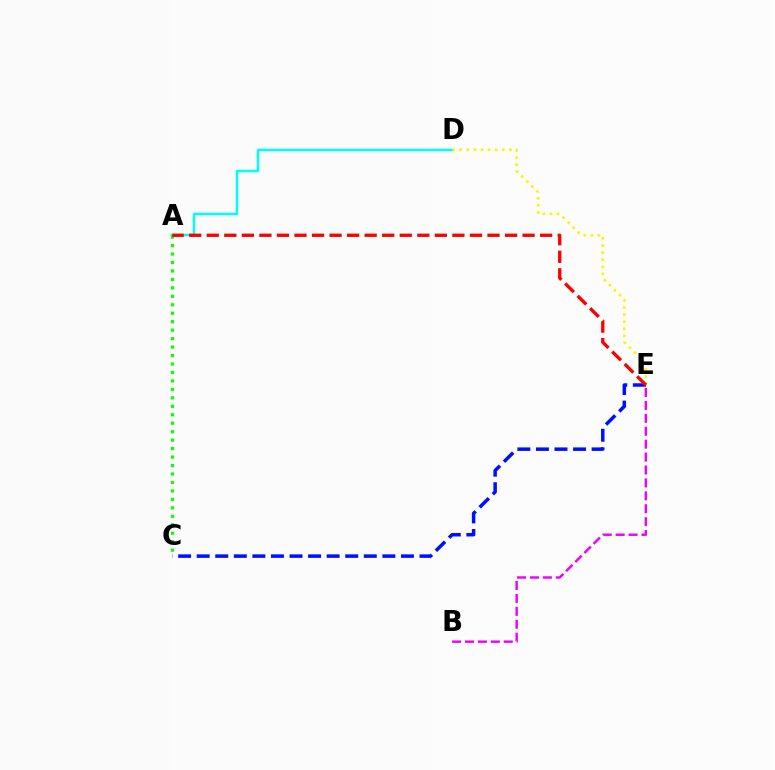{('B', 'E'): [{'color': '#ee00ff', 'line_style': 'dashed', 'thickness': 1.75}], ('A', 'D'): [{'color': '#00fff6', 'line_style': 'solid', 'thickness': 1.79}], ('A', 'C'): [{'color': '#08ff00', 'line_style': 'dotted', 'thickness': 2.3}], ('D', 'E'): [{'color': '#fcf500', 'line_style': 'dotted', 'thickness': 1.93}], ('C', 'E'): [{'color': '#0010ff', 'line_style': 'dashed', 'thickness': 2.52}], ('A', 'E'): [{'color': '#ff0000', 'line_style': 'dashed', 'thickness': 2.38}]}